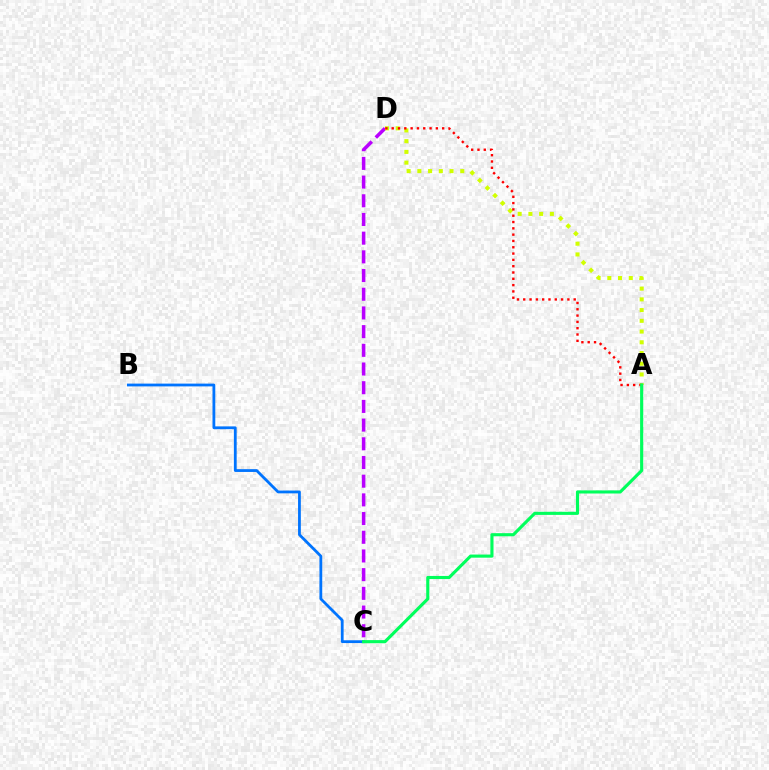{('C', 'D'): [{'color': '#b900ff', 'line_style': 'dashed', 'thickness': 2.54}], ('B', 'C'): [{'color': '#0074ff', 'line_style': 'solid', 'thickness': 2.01}], ('A', 'D'): [{'color': '#d1ff00', 'line_style': 'dotted', 'thickness': 2.92}, {'color': '#ff0000', 'line_style': 'dotted', 'thickness': 1.71}], ('A', 'C'): [{'color': '#00ff5c', 'line_style': 'solid', 'thickness': 2.25}]}